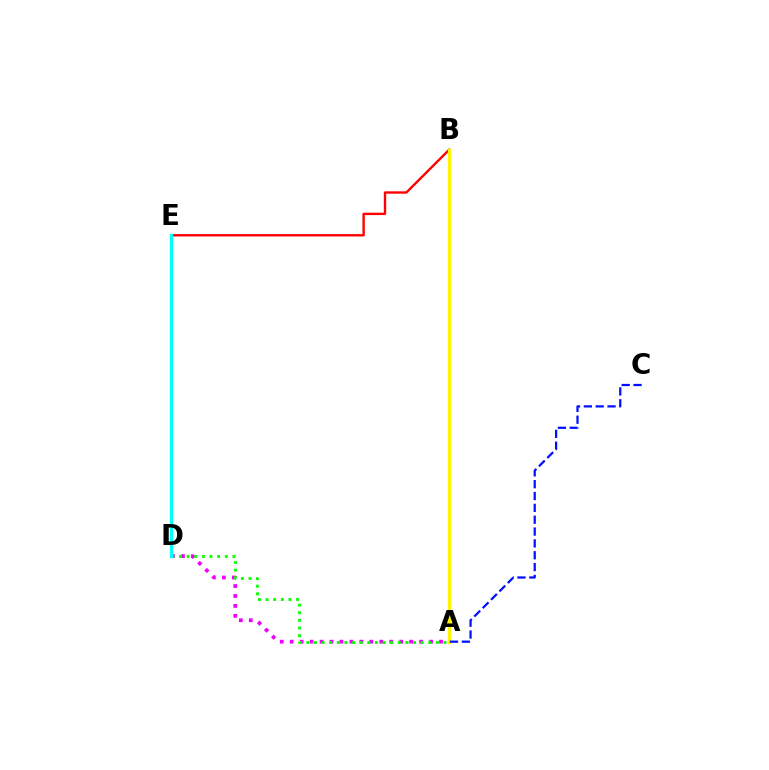{('B', 'E'): [{'color': '#ff0000', 'line_style': 'solid', 'thickness': 1.71}], ('A', 'B'): [{'color': '#fcf500', 'line_style': 'solid', 'thickness': 2.35}], ('A', 'D'): [{'color': '#ee00ff', 'line_style': 'dotted', 'thickness': 2.7}, {'color': '#08ff00', 'line_style': 'dotted', 'thickness': 2.07}], ('A', 'C'): [{'color': '#0010ff', 'line_style': 'dashed', 'thickness': 1.61}], ('D', 'E'): [{'color': '#00fff6', 'line_style': 'solid', 'thickness': 2.34}]}